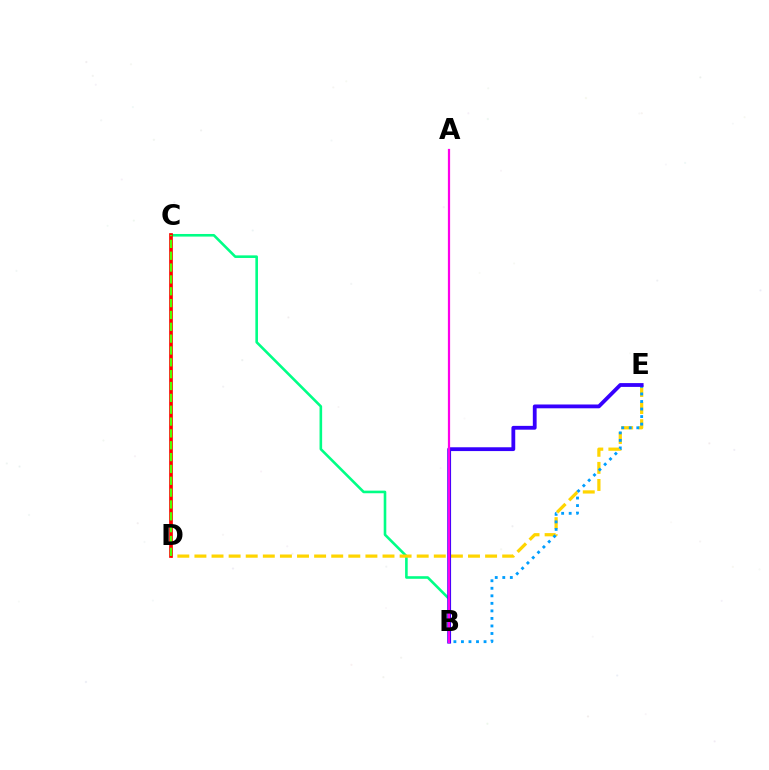{('B', 'C'): [{'color': '#00ff86', 'line_style': 'solid', 'thickness': 1.88}], ('D', 'E'): [{'color': '#ffd500', 'line_style': 'dashed', 'thickness': 2.32}], ('B', 'E'): [{'color': '#009eff', 'line_style': 'dotted', 'thickness': 2.05}, {'color': '#3700ff', 'line_style': 'solid', 'thickness': 2.74}], ('C', 'D'): [{'color': '#ff0000', 'line_style': 'solid', 'thickness': 2.65}, {'color': '#4fff00', 'line_style': 'dashed', 'thickness': 1.61}], ('A', 'B'): [{'color': '#ff00ed', 'line_style': 'solid', 'thickness': 1.6}]}